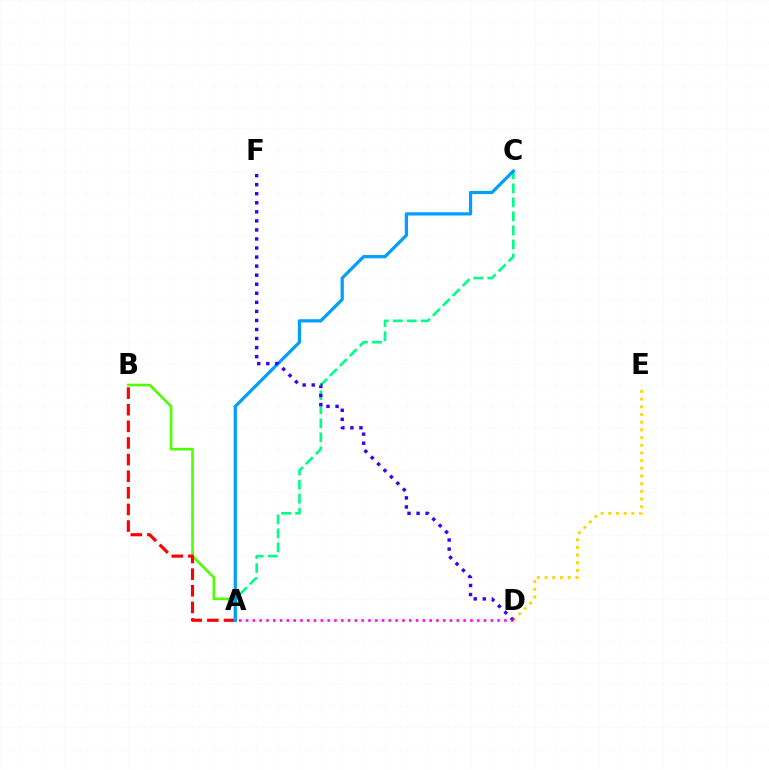{('A', 'C'): [{'color': '#00ff86', 'line_style': 'dashed', 'thickness': 1.91}, {'color': '#009eff', 'line_style': 'solid', 'thickness': 2.31}], ('A', 'B'): [{'color': '#4fff00', 'line_style': 'solid', 'thickness': 1.87}, {'color': '#ff0000', 'line_style': 'dashed', 'thickness': 2.26}], ('D', 'E'): [{'color': '#ffd500', 'line_style': 'dotted', 'thickness': 2.09}], ('D', 'F'): [{'color': '#3700ff', 'line_style': 'dotted', 'thickness': 2.46}], ('A', 'D'): [{'color': '#ff00ed', 'line_style': 'dotted', 'thickness': 1.85}]}